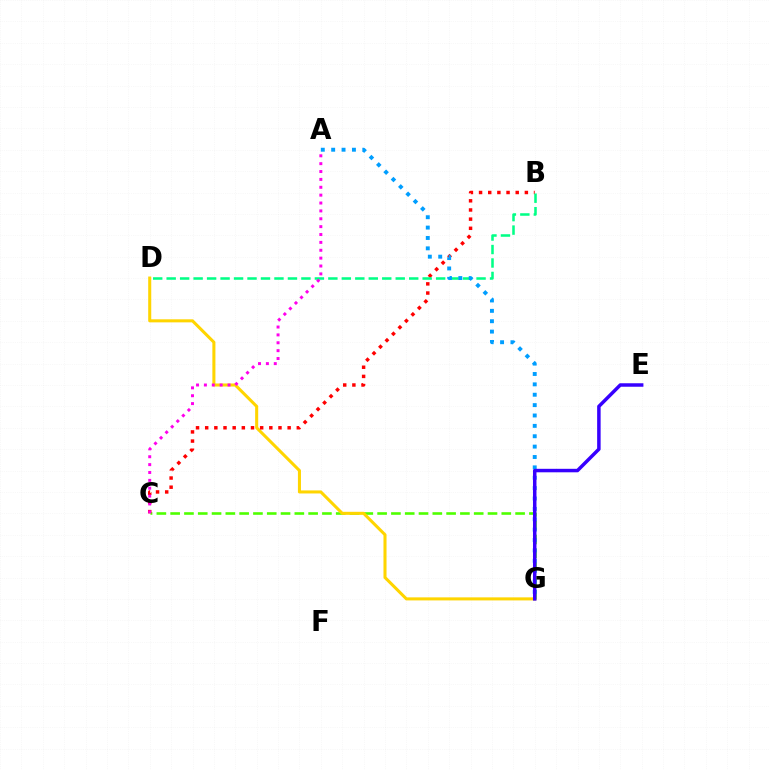{('C', 'G'): [{'color': '#4fff00', 'line_style': 'dashed', 'thickness': 1.87}], ('D', 'G'): [{'color': '#ffd500', 'line_style': 'solid', 'thickness': 2.2}], ('B', 'C'): [{'color': '#ff0000', 'line_style': 'dotted', 'thickness': 2.49}], ('B', 'D'): [{'color': '#00ff86', 'line_style': 'dashed', 'thickness': 1.83}], ('A', 'C'): [{'color': '#ff00ed', 'line_style': 'dotted', 'thickness': 2.14}], ('A', 'G'): [{'color': '#009eff', 'line_style': 'dotted', 'thickness': 2.82}], ('E', 'G'): [{'color': '#3700ff', 'line_style': 'solid', 'thickness': 2.51}]}